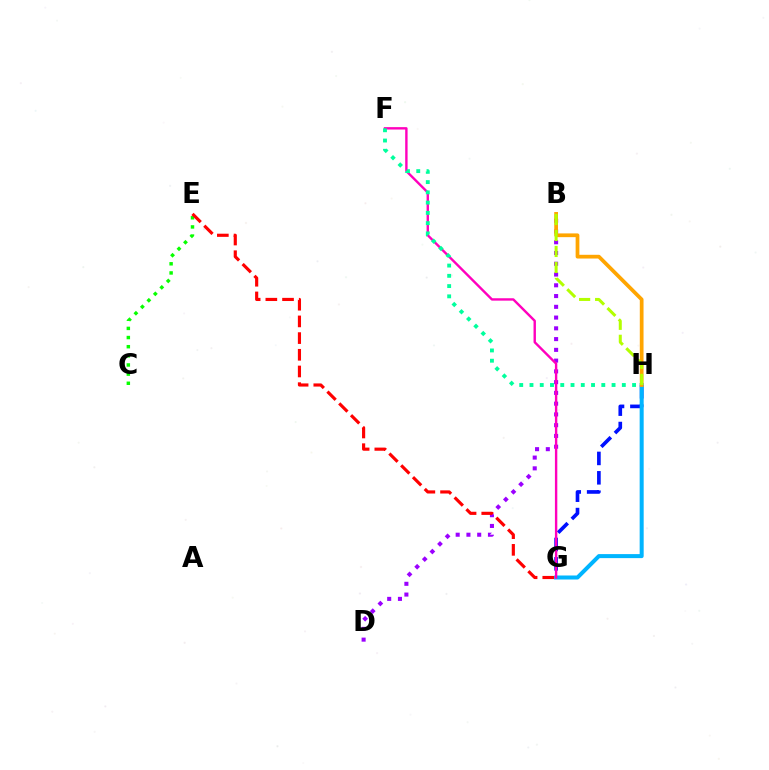{('G', 'H'): [{'color': '#0010ff', 'line_style': 'dashed', 'thickness': 2.63}, {'color': '#00b5ff', 'line_style': 'solid', 'thickness': 2.89}], ('C', 'E'): [{'color': '#08ff00', 'line_style': 'dotted', 'thickness': 2.49}], ('B', 'D'): [{'color': '#9b00ff', 'line_style': 'dotted', 'thickness': 2.92}], ('E', 'G'): [{'color': '#ff0000', 'line_style': 'dashed', 'thickness': 2.27}], ('B', 'H'): [{'color': '#ffa500', 'line_style': 'solid', 'thickness': 2.69}, {'color': '#b3ff00', 'line_style': 'dashed', 'thickness': 2.17}], ('F', 'G'): [{'color': '#ff00bd', 'line_style': 'solid', 'thickness': 1.73}], ('F', 'H'): [{'color': '#00ff9d', 'line_style': 'dotted', 'thickness': 2.79}]}